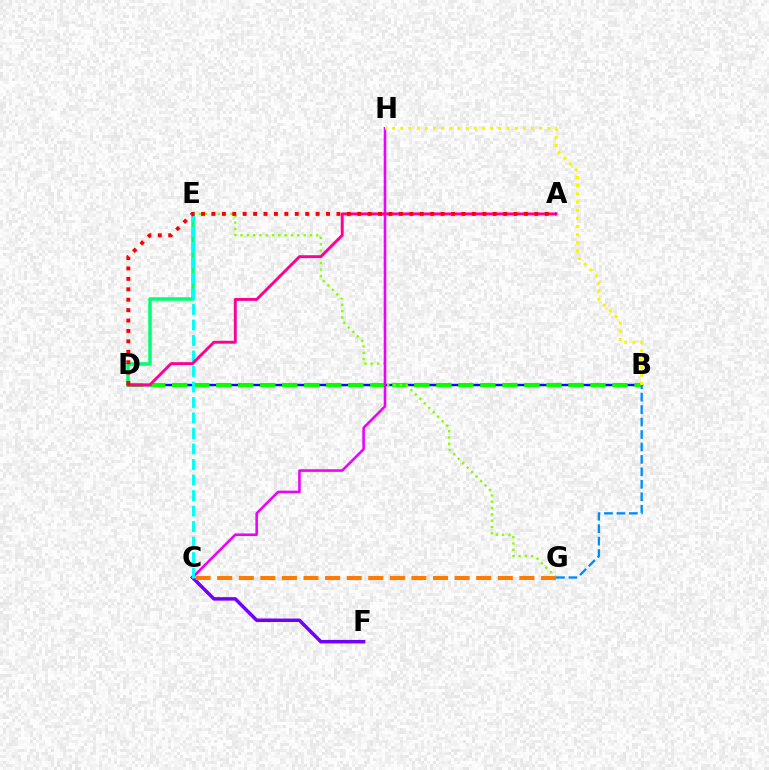{('B', 'D'): [{'color': '#0010ff', 'line_style': 'solid', 'thickness': 1.75}, {'color': '#08ff00', 'line_style': 'dashed', 'thickness': 2.99}], ('C', 'F'): [{'color': '#7200ff', 'line_style': 'solid', 'thickness': 2.51}], ('D', 'E'): [{'color': '#00ff74', 'line_style': 'solid', 'thickness': 2.52}], ('E', 'G'): [{'color': '#84ff00', 'line_style': 'dotted', 'thickness': 1.71}], ('C', 'H'): [{'color': '#ee00ff', 'line_style': 'solid', 'thickness': 1.85}], ('C', 'E'): [{'color': '#00fff6', 'line_style': 'dashed', 'thickness': 2.11}], ('B', 'G'): [{'color': '#008cff', 'line_style': 'dashed', 'thickness': 1.69}], ('A', 'D'): [{'color': '#ff0094', 'line_style': 'solid', 'thickness': 2.09}, {'color': '#ff0000', 'line_style': 'dotted', 'thickness': 2.83}], ('B', 'H'): [{'color': '#fcf500', 'line_style': 'dotted', 'thickness': 2.22}], ('C', 'G'): [{'color': '#ff7c00', 'line_style': 'dashed', 'thickness': 2.93}]}